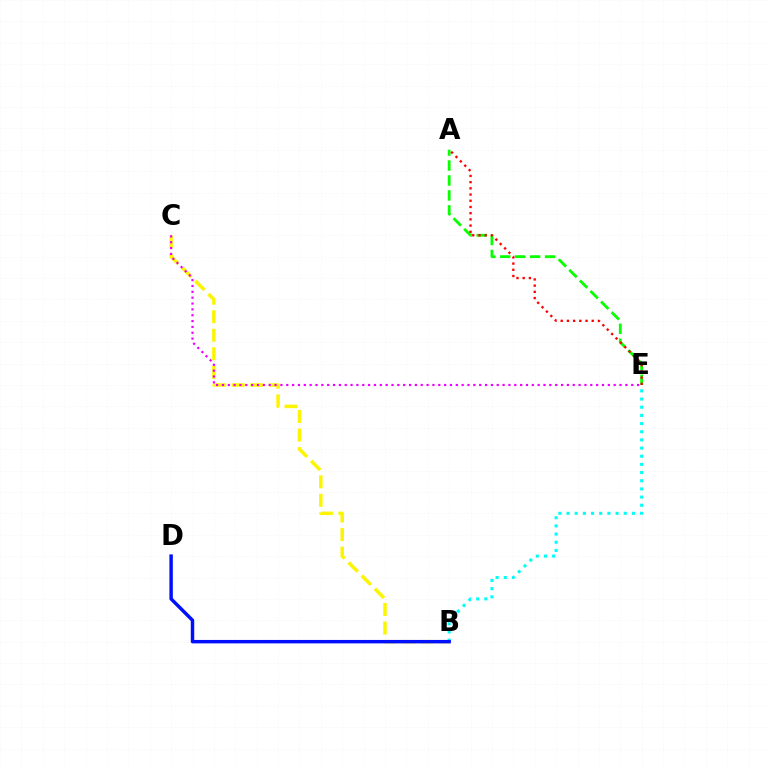{('A', 'E'): [{'color': '#08ff00', 'line_style': 'dashed', 'thickness': 2.03}, {'color': '#ff0000', 'line_style': 'dotted', 'thickness': 1.69}], ('B', 'C'): [{'color': '#fcf500', 'line_style': 'dashed', 'thickness': 2.52}], ('C', 'E'): [{'color': '#ee00ff', 'line_style': 'dotted', 'thickness': 1.59}], ('B', 'E'): [{'color': '#00fff6', 'line_style': 'dotted', 'thickness': 2.22}], ('B', 'D'): [{'color': '#0010ff', 'line_style': 'solid', 'thickness': 2.48}]}